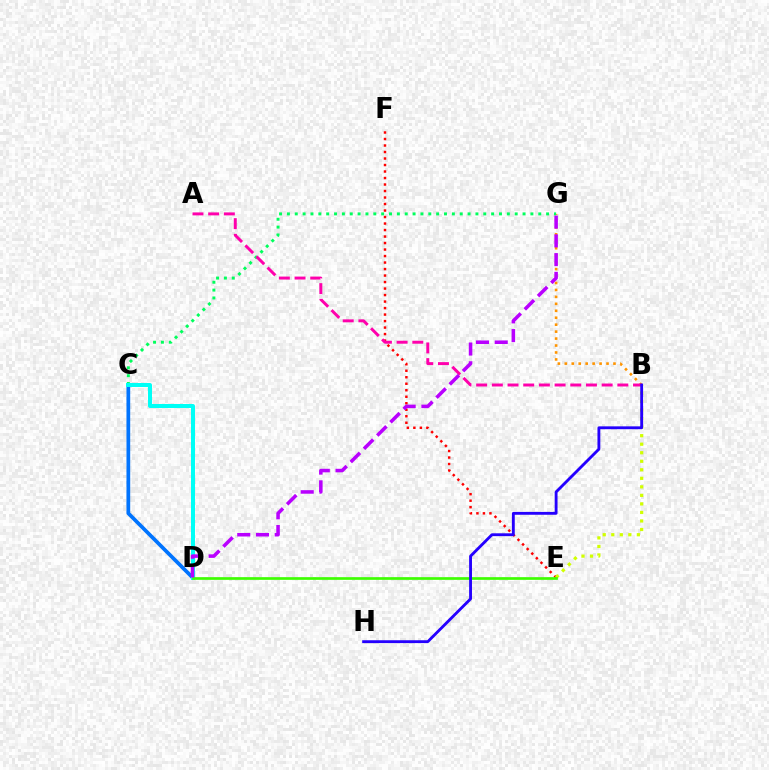{('C', 'D'): [{'color': '#0074ff', 'line_style': 'solid', 'thickness': 2.69}, {'color': '#00fff6', 'line_style': 'solid', 'thickness': 2.87}], ('B', 'G'): [{'color': '#ff9400', 'line_style': 'dotted', 'thickness': 1.89}], ('C', 'G'): [{'color': '#00ff5c', 'line_style': 'dotted', 'thickness': 2.13}], ('E', 'F'): [{'color': '#ff0000', 'line_style': 'dotted', 'thickness': 1.77}], ('B', 'E'): [{'color': '#d1ff00', 'line_style': 'dotted', 'thickness': 2.32}], ('A', 'B'): [{'color': '#ff00ac', 'line_style': 'dashed', 'thickness': 2.13}], ('D', 'E'): [{'color': '#3dff00', 'line_style': 'solid', 'thickness': 1.93}], ('D', 'G'): [{'color': '#b900ff', 'line_style': 'dashed', 'thickness': 2.55}], ('B', 'H'): [{'color': '#2500ff', 'line_style': 'solid', 'thickness': 2.05}]}